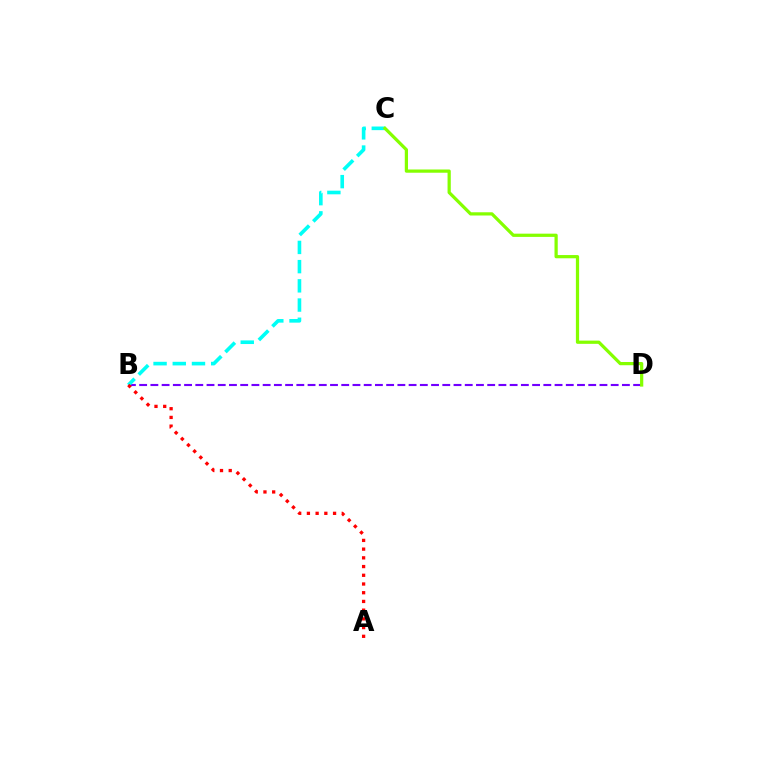{('B', 'D'): [{'color': '#7200ff', 'line_style': 'dashed', 'thickness': 1.53}], ('B', 'C'): [{'color': '#00fff6', 'line_style': 'dashed', 'thickness': 2.61}], ('C', 'D'): [{'color': '#84ff00', 'line_style': 'solid', 'thickness': 2.33}], ('A', 'B'): [{'color': '#ff0000', 'line_style': 'dotted', 'thickness': 2.37}]}